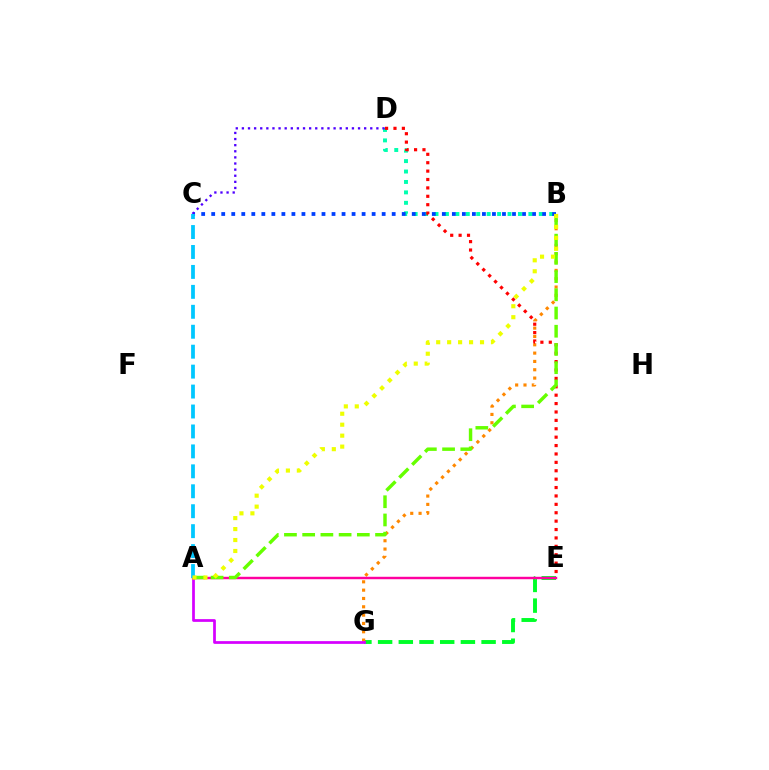{('E', 'G'): [{'color': '#00ff27', 'line_style': 'dashed', 'thickness': 2.81}], ('B', 'D'): [{'color': '#00ffaf', 'line_style': 'dotted', 'thickness': 2.83}], ('B', 'G'): [{'color': '#ff8800', 'line_style': 'dotted', 'thickness': 2.26}], ('A', 'G'): [{'color': '#d600ff', 'line_style': 'solid', 'thickness': 1.97}], ('A', 'E'): [{'color': '#ff00a0', 'line_style': 'solid', 'thickness': 1.75}], ('B', 'C'): [{'color': '#003fff', 'line_style': 'dotted', 'thickness': 2.72}], ('D', 'E'): [{'color': '#ff0000', 'line_style': 'dotted', 'thickness': 2.28}], ('C', 'D'): [{'color': '#4f00ff', 'line_style': 'dotted', 'thickness': 1.66}], ('A', 'B'): [{'color': '#66ff00', 'line_style': 'dashed', 'thickness': 2.47}, {'color': '#eeff00', 'line_style': 'dotted', 'thickness': 2.98}], ('A', 'C'): [{'color': '#00c7ff', 'line_style': 'dashed', 'thickness': 2.71}]}